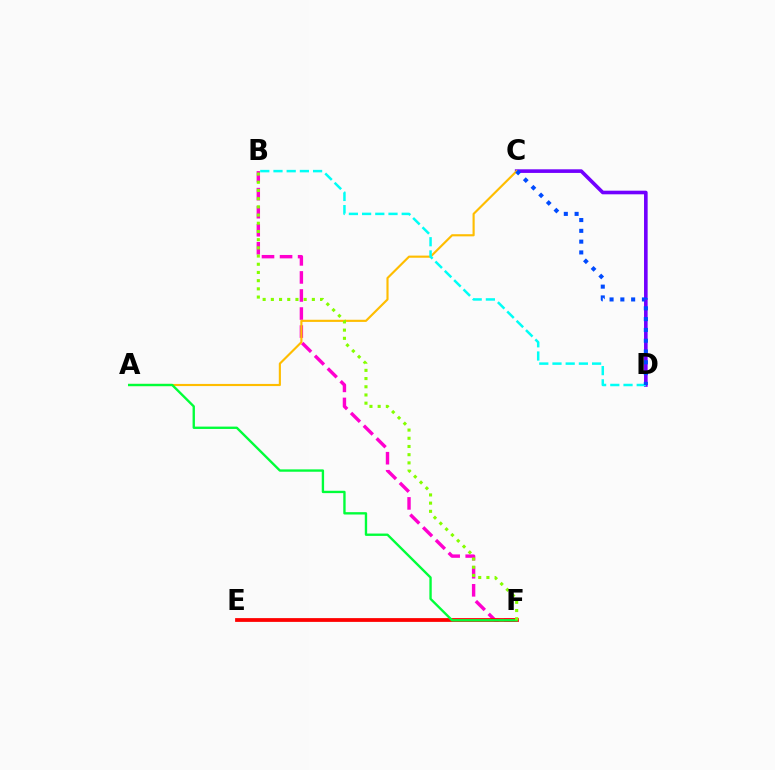{('B', 'F'): [{'color': '#ff00cf', 'line_style': 'dashed', 'thickness': 2.45}, {'color': '#84ff00', 'line_style': 'dotted', 'thickness': 2.23}], ('E', 'F'): [{'color': '#ff0000', 'line_style': 'solid', 'thickness': 2.72}], ('C', 'D'): [{'color': '#7200ff', 'line_style': 'solid', 'thickness': 2.61}, {'color': '#004bff', 'line_style': 'dotted', 'thickness': 2.93}], ('A', 'C'): [{'color': '#ffbd00', 'line_style': 'solid', 'thickness': 1.54}], ('A', 'F'): [{'color': '#00ff39', 'line_style': 'solid', 'thickness': 1.7}], ('B', 'D'): [{'color': '#00fff6', 'line_style': 'dashed', 'thickness': 1.79}]}